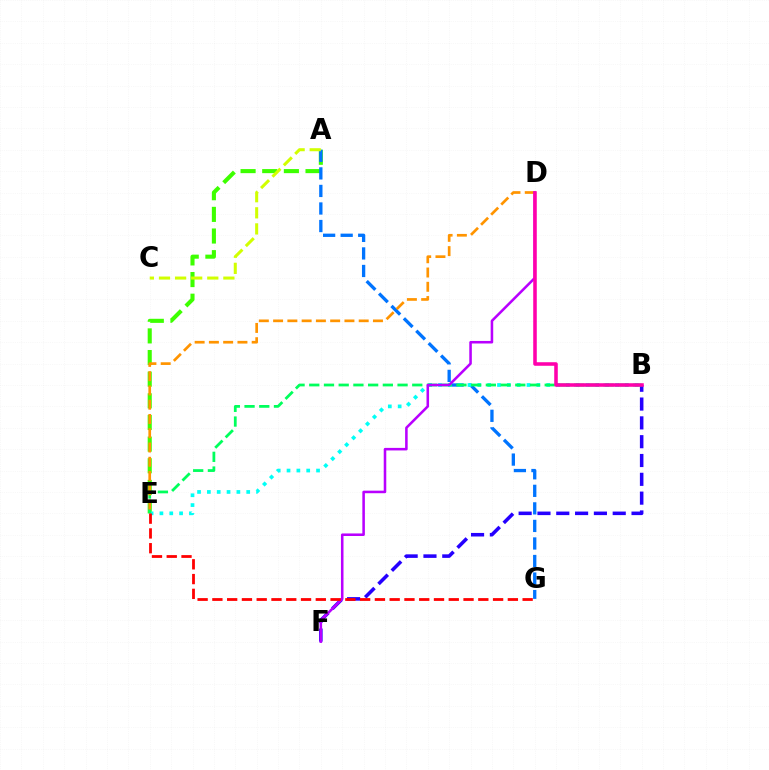{('A', 'E'): [{'color': '#3dff00', 'line_style': 'dashed', 'thickness': 2.94}], ('A', 'G'): [{'color': '#0074ff', 'line_style': 'dashed', 'thickness': 2.38}], ('B', 'F'): [{'color': '#2500ff', 'line_style': 'dashed', 'thickness': 2.56}], ('B', 'E'): [{'color': '#00fff6', 'line_style': 'dotted', 'thickness': 2.67}, {'color': '#00ff5c', 'line_style': 'dashed', 'thickness': 2.0}], ('A', 'C'): [{'color': '#d1ff00', 'line_style': 'dashed', 'thickness': 2.19}], ('D', 'E'): [{'color': '#ff9400', 'line_style': 'dashed', 'thickness': 1.94}], ('D', 'F'): [{'color': '#b900ff', 'line_style': 'solid', 'thickness': 1.84}], ('B', 'D'): [{'color': '#ff00ac', 'line_style': 'solid', 'thickness': 2.56}], ('E', 'G'): [{'color': '#ff0000', 'line_style': 'dashed', 'thickness': 2.01}]}